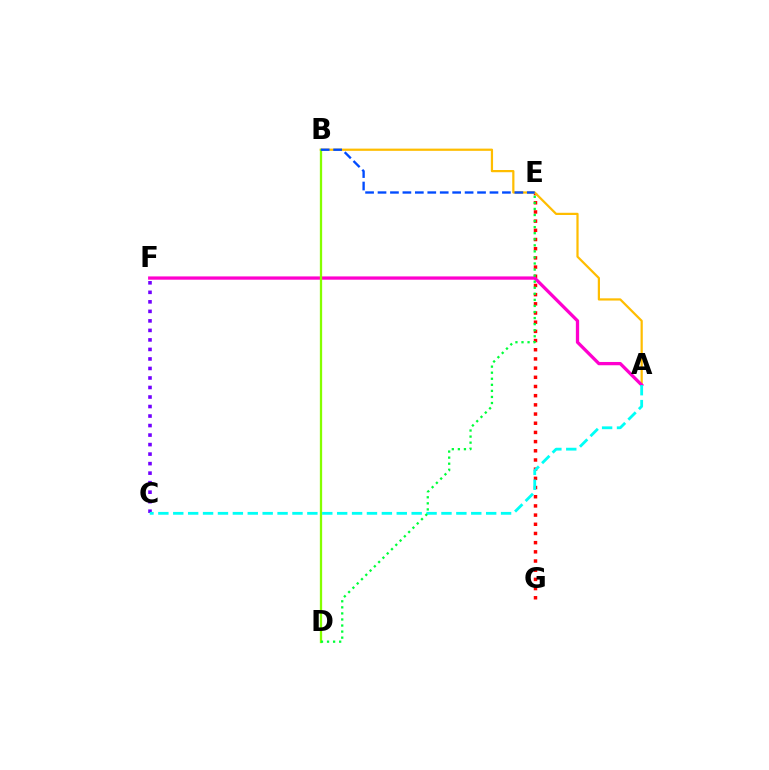{('E', 'G'): [{'color': '#ff0000', 'line_style': 'dotted', 'thickness': 2.5}], ('A', 'B'): [{'color': '#ffbd00', 'line_style': 'solid', 'thickness': 1.6}], ('A', 'F'): [{'color': '#ff00cf', 'line_style': 'solid', 'thickness': 2.36}], ('C', 'F'): [{'color': '#7200ff', 'line_style': 'dotted', 'thickness': 2.59}], ('B', 'D'): [{'color': '#84ff00', 'line_style': 'solid', 'thickness': 1.65}], ('A', 'C'): [{'color': '#00fff6', 'line_style': 'dashed', 'thickness': 2.02}], ('B', 'E'): [{'color': '#004bff', 'line_style': 'dashed', 'thickness': 1.69}], ('D', 'E'): [{'color': '#00ff39', 'line_style': 'dotted', 'thickness': 1.65}]}